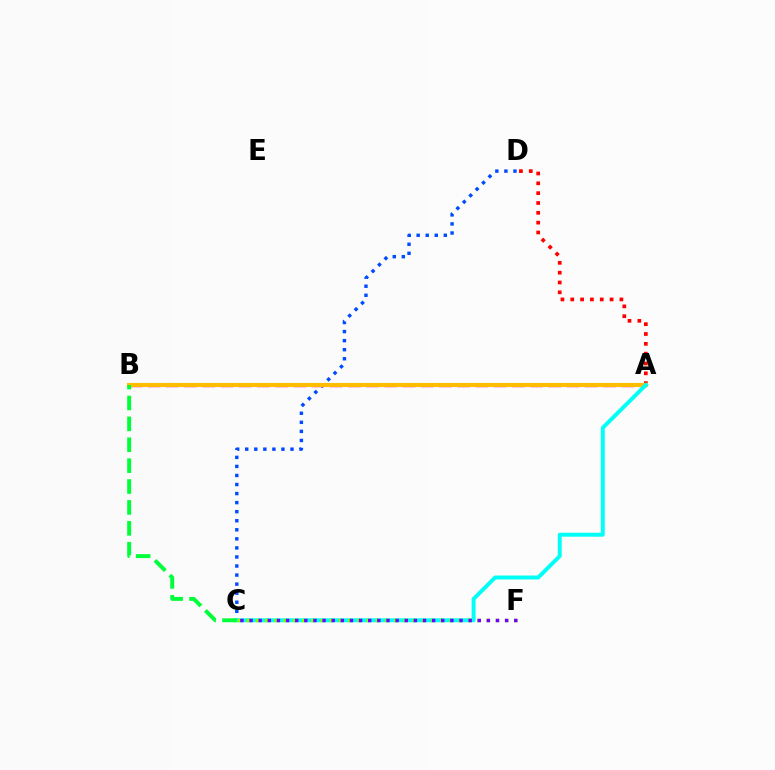{('C', 'D'): [{'color': '#004bff', 'line_style': 'dotted', 'thickness': 2.46}], ('A', 'B'): [{'color': '#ff00cf', 'line_style': 'dashed', 'thickness': 2.47}, {'color': '#ffbd00', 'line_style': 'solid', 'thickness': 2.97}], ('A', 'D'): [{'color': '#ff0000', 'line_style': 'dotted', 'thickness': 2.67}], ('A', 'C'): [{'color': '#00fff6', 'line_style': 'solid', 'thickness': 2.84}], ('C', 'F'): [{'color': '#84ff00', 'line_style': 'dotted', 'thickness': 2.51}, {'color': '#7200ff', 'line_style': 'dotted', 'thickness': 2.48}], ('B', 'C'): [{'color': '#00ff39', 'line_style': 'dashed', 'thickness': 2.84}]}